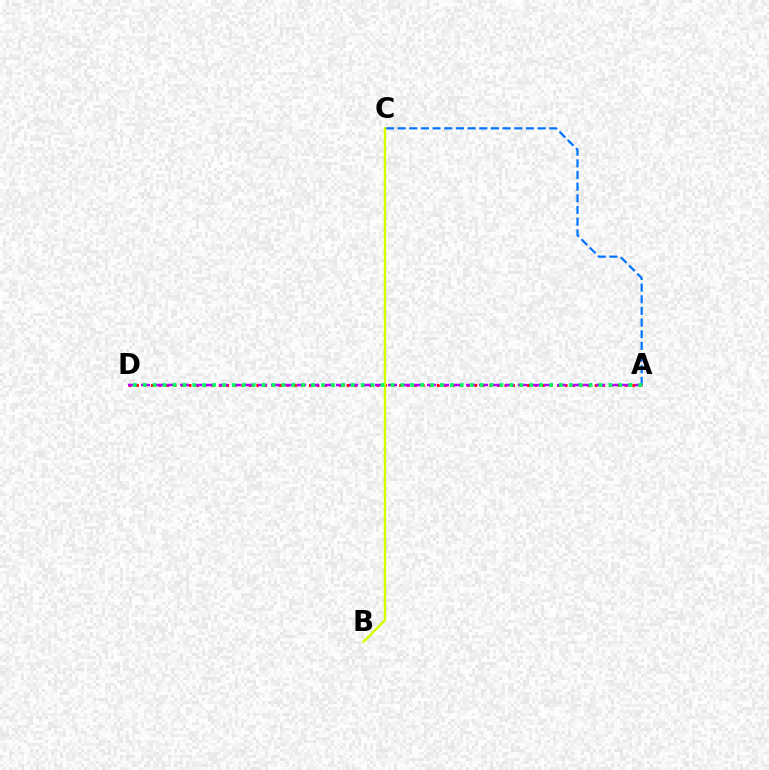{('A', 'D'): [{'color': '#ff0000', 'line_style': 'dotted', 'thickness': 2.04}, {'color': '#b900ff', 'line_style': 'dashed', 'thickness': 1.77}, {'color': '#00ff5c', 'line_style': 'dotted', 'thickness': 2.69}], ('A', 'C'): [{'color': '#0074ff', 'line_style': 'dashed', 'thickness': 1.59}], ('B', 'C'): [{'color': '#d1ff00', 'line_style': 'solid', 'thickness': 1.76}]}